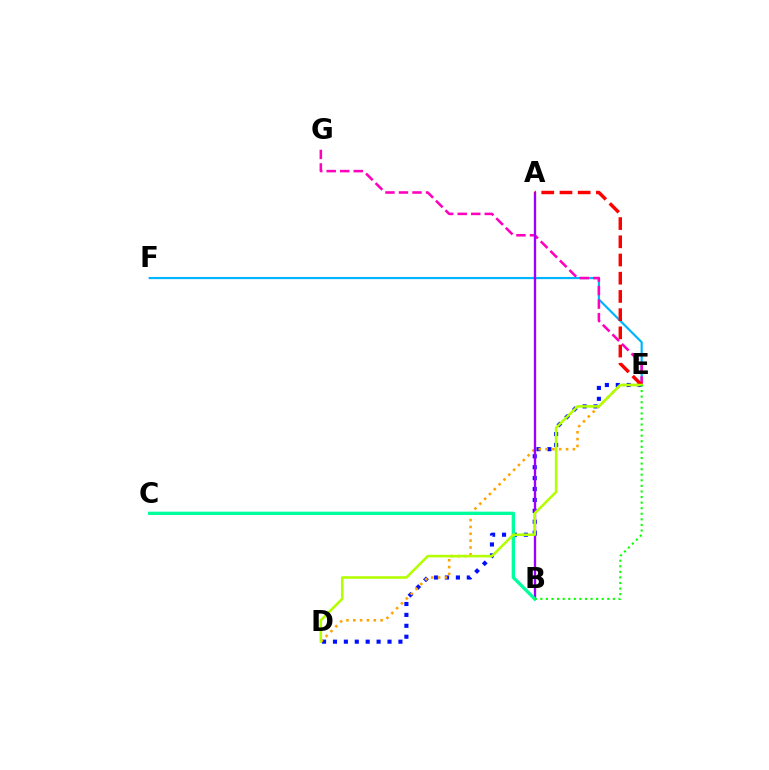{('E', 'F'): [{'color': '#00b5ff', 'line_style': 'solid', 'thickness': 1.58}], ('E', 'G'): [{'color': '#ff00bd', 'line_style': 'dashed', 'thickness': 1.84}], ('D', 'E'): [{'color': '#0010ff', 'line_style': 'dotted', 'thickness': 2.96}, {'color': '#ffa500', 'line_style': 'dotted', 'thickness': 1.86}, {'color': '#b3ff00', 'line_style': 'solid', 'thickness': 1.84}], ('A', 'B'): [{'color': '#9b00ff', 'line_style': 'solid', 'thickness': 1.69}], ('B', 'C'): [{'color': '#00ff9d', 'line_style': 'solid', 'thickness': 2.4}], ('A', 'E'): [{'color': '#ff0000', 'line_style': 'dashed', 'thickness': 2.47}], ('B', 'E'): [{'color': '#08ff00', 'line_style': 'dotted', 'thickness': 1.52}]}